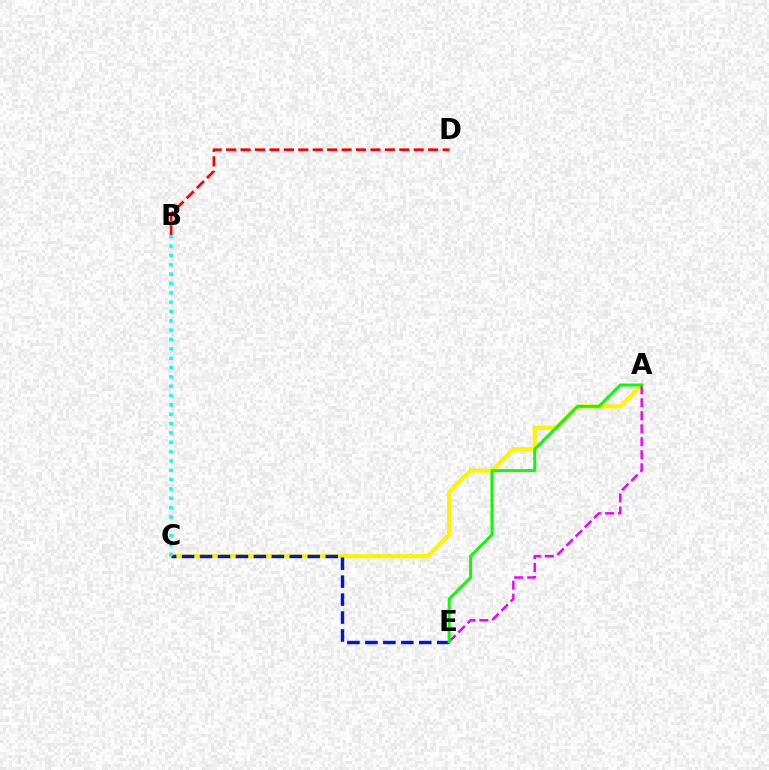{('A', 'C'): [{'color': '#fcf500', 'line_style': 'solid', 'thickness': 2.99}], ('A', 'E'): [{'color': '#ee00ff', 'line_style': 'dashed', 'thickness': 1.77}, {'color': '#08ff00', 'line_style': 'solid', 'thickness': 2.11}], ('C', 'E'): [{'color': '#0010ff', 'line_style': 'dashed', 'thickness': 2.44}], ('B', 'D'): [{'color': '#ff0000', 'line_style': 'dashed', 'thickness': 1.96}], ('B', 'C'): [{'color': '#00fff6', 'line_style': 'dotted', 'thickness': 2.54}]}